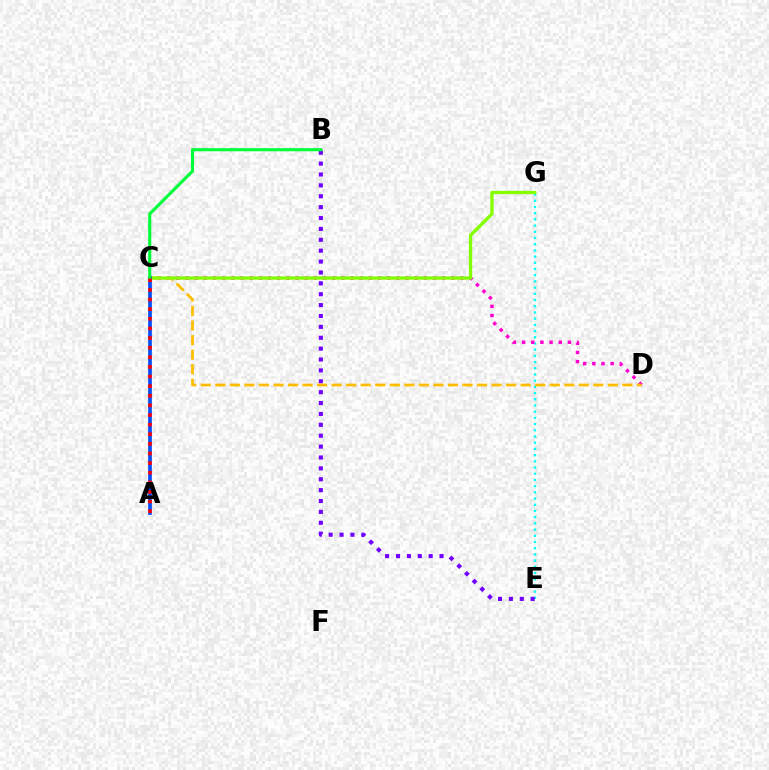{('E', 'G'): [{'color': '#00fff6', 'line_style': 'dotted', 'thickness': 1.69}], ('C', 'D'): [{'color': '#ff00cf', 'line_style': 'dotted', 'thickness': 2.49}, {'color': '#ffbd00', 'line_style': 'dashed', 'thickness': 1.98}], ('B', 'E'): [{'color': '#7200ff', 'line_style': 'dotted', 'thickness': 2.96}], ('C', 'G'): [{'color': '#84ff00', 'line_style': 'solid', 'thickness': 2.38}], ('A', 'C'): [{'color': '#004bff', 'line_style': 'solid', 'thickness': 2.63}, {'color': '#ff0000', 'line_style': 'dotted', 'thickness': 2.61}], ('B', 'C'): [{'color': '#00ff39', 'line_style': 'solid', 'thickness': 2.24}]}